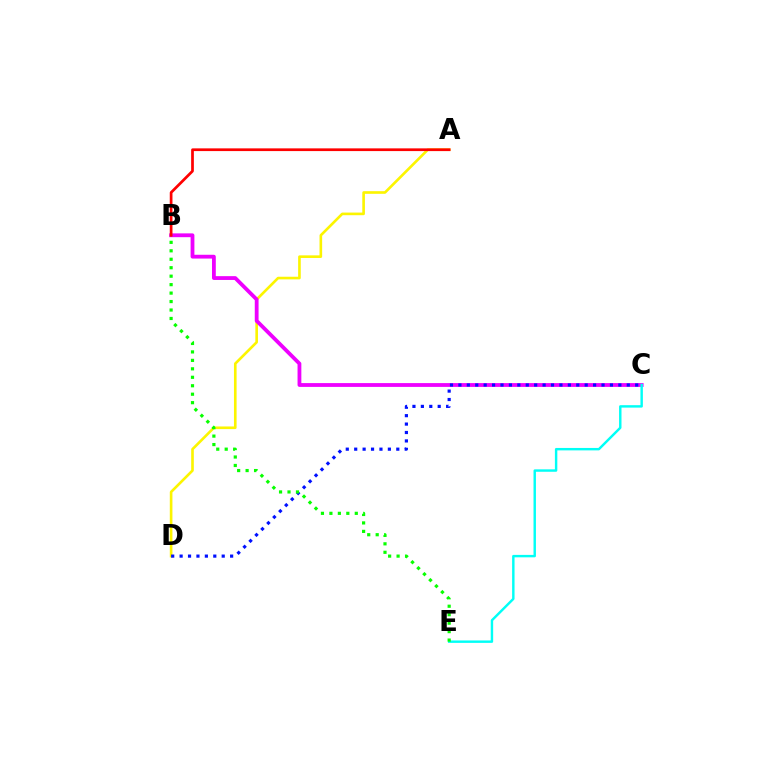{('A', 'D'): [{'color': '#fcf500', 'line_style': 'solid', 'thickness': 1.89}], ('B', 'C'): [{'color': '#ee00ff', 'line_style': 'solid', 'thickness': 2.74}], ('C', 'E'): [{'color': '#00fff6', 'line_style': 'solid', 'thickness': 1.75}], ('C', 'D'): [{'color': '#0010ff', 'line_style': 'dotted', 'thickness': 2.29}], ('B', 'E'): [{'color': '#08ff00', 'line_style': 'dotted', 'thickness': 2.3}], ('A', 'B'): [{'color': '#ff0000', 'line_style': 'solid', 'thickness': 1.96}]}